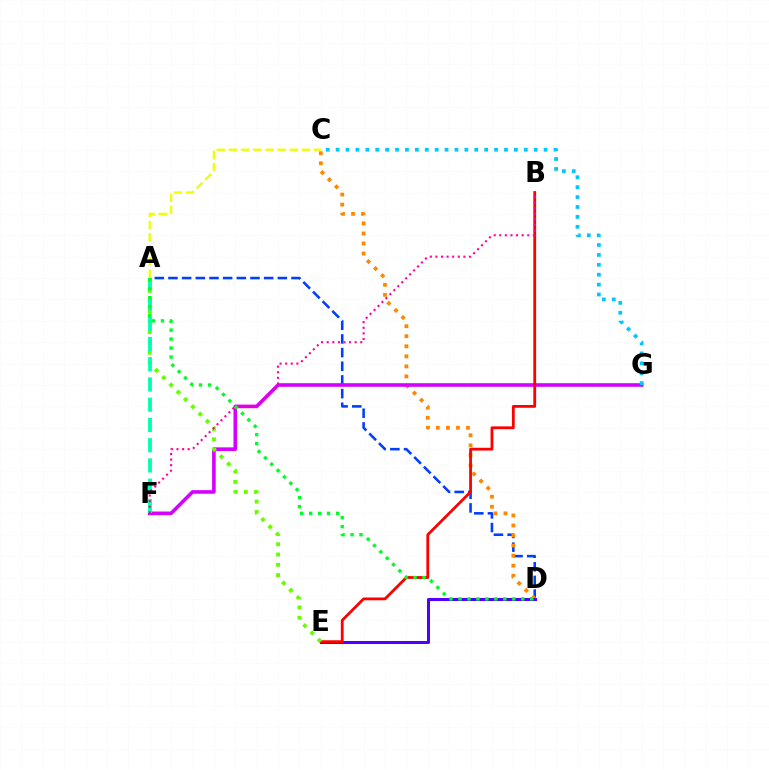{('A', 'D'): [{'color': '#003fff', 'line_style': 'dashed', 'thickness': 1.86}, {'color': '#00ff27', 'line_style': 'dotted', 'thickness': 2.44}], ('C', 'D'): [{'color': '#ff8800', 'line_style': 'dotted', 'thickness': 2.73}], ('F', 'G'): [{'color': '#d600ff', 'line_style': 'solid', 'thickness': 2.6}], ('D', 'E'): [{'color': '#4f00ff', 'line_style': 'solid', 'thickness': 2.18}], ('B', 'E'): [{'color': '#ff0000', 'line_style': 'solid', 'thickness': 2.01}], ('A', 'C'): [{'color': '#eeff00', 'line_style': 'dashed', 'thickness': 1.65}], ('A', 'E'): [{'color': '#66ff00', 'line_style': 'dotted', 'thickness': 2.8}], ('A', 'F'): [{'color': '#00ffaf', 'line_style': 'dashed', 'thickness': 2.75}], ('B', 'F'): [{'color': '#ff00a0', 'line_style': 'dotted', 'thickness': 1.52}], ('C', 'G'): [{'color': '#00c7ff', 'line_style': 'dotted', 'thickness': 2.69}]}